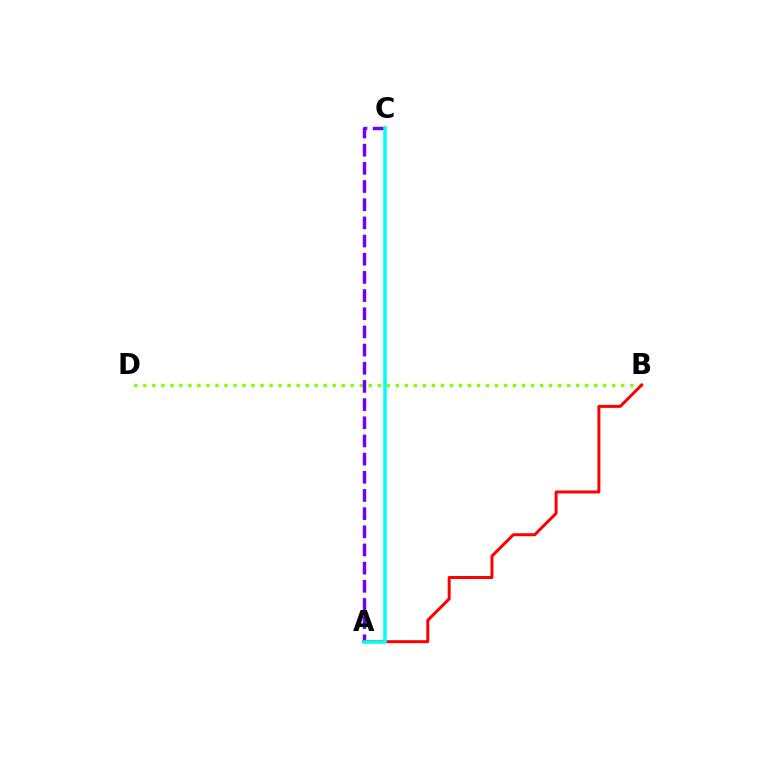{('B', 'D'): [{'color': '#84ff00', 'line_style': 'dotted', 'thickness': 2.45}], ('A', 'C'): [{'color': '#7200ff', 'line_style': 'dashed', 'thickness': 2.47}, {'color': '#00fff6', 'line_style': 'solid', 'thickness': 2.53}], ('A', 'B'): [{'color': '#ff0000', 'line_style': 'solid', 'thickness': 2.14}]}